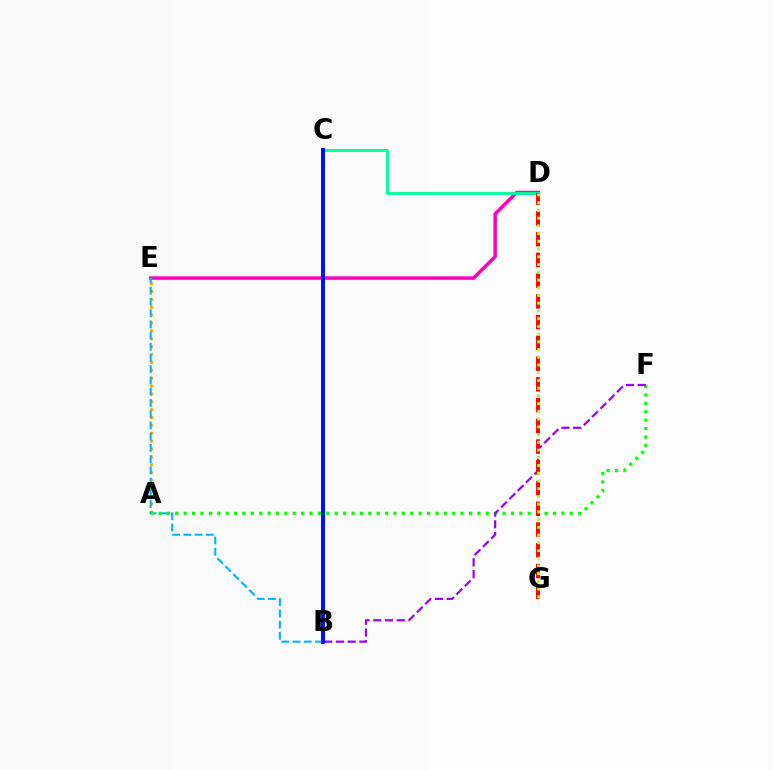{('D', 'E'): [{'color': '#ff00bd', 'line_style': 'solid', 'thickness': 2.51}], ('C', 'D'): [{'color': '#00ff9d', 'line_style': 'solid', 'thickness': 2.06}], ('A', 'E'): [{'color': '#ffa500', 'line_style': 'dotted', 'thickness': 2.14}], ('B', 'E'): [{'color': '#00b5ff', 'line_style': 'dashed', 'thickness': 1.53}], ('A', 'F'): [{'color': '#08ff00', 'line_style': 'dotted', 'thickness': 2.28}], ('B', 'F'): [{'color': '#9b00ff', 'line_style': 'dashed', 'thickness': 1.6}], ('B', 'C'): [{'color': '#0010ff', 'line_style': 'solid', 'thickness': 2.86}], ('D', 'G'): [{'color': '#ff0000', 'line_style': 'dashed', 'thickness': 2.82}, {'color': '#b3ff00', 'line_style': 'dotted', 'thickness': 2.1}]}